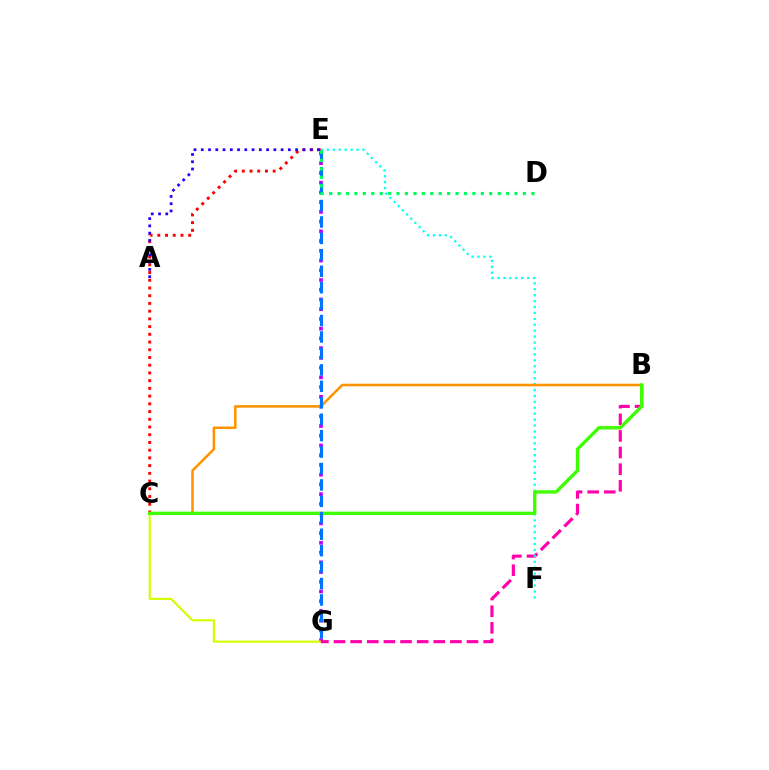{('E', 'G'): [{'color': '#b900ff', 'line_style': 'dotted', 'thickness': 2.64}, {'color': '#0074ff', 'line_style': 'dashed', 'thickness': 2.23}], ('C', 'G'): [{'color': '#d1ff00', 'line_style': 'solid', 'thickness': 1.55}], ('C', 'E'): [{'color': '#ff0000', 'line_style': 'dotted', 'thickness': 2.1}], ('B', 'G'): [{'color': '#ff00ac', 'line_style': 'dashed', 'thickness': 2.26}], ('E', 'F'): [{'color': '#00fff6', 'line_style': 'dotted', 'thickness': 1.61}], ('B', 'C'): [{'color': '#ff9400', 'line_style': 'solid', 'thickness': 1.84}, {'color': '#3dff00', 'line_style': 'solid', 'thickness': 2.41}], ('A', 'E'): [{'color': '#2500ff', 'line_style': 'dotted', 'thickness': 1.97}], ('D', 'E'): [{'color': '#00ff5c', 'line_style': 'dotted', 'thickness': 2.29}]}